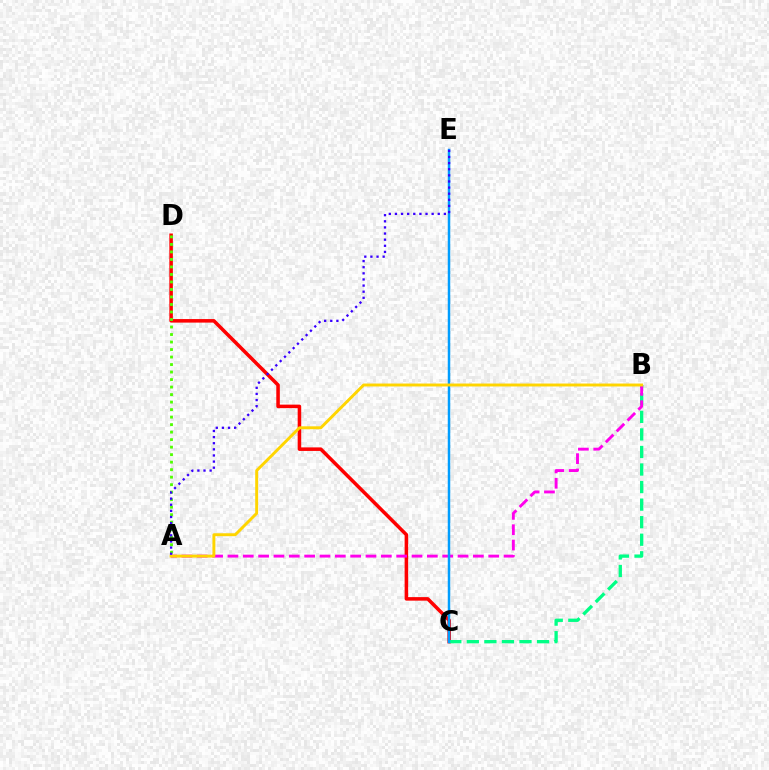{('C', 'D'): [{'color': '#ff0000', 'line_style': 'solid', 'thickness': 2.55}], ('B', 'C'): [{'color': '#00ff86', 'line_style': 'dashed', 'thickness': 2.38}], ('A', 'B'): [{'color': '#ff00ed', 'line_style': 'dashed', 'thickness': 2.08}, {'color': '#ffd500', 'line_style': 'solid', 'thickness': 2.11}], ('C', 'E'): [{'color': '#009eff', 'line_style': 'solid', 'thickness': 1.79}], ('A', 'D'): [{'color': '#4fff00', 'line_style': 'dotted', 'thickness': 2.04}], ('A', 'E'): [{'color': '#3700ff', 'line_style': 'dotted', 'thickness': 1.66}]}